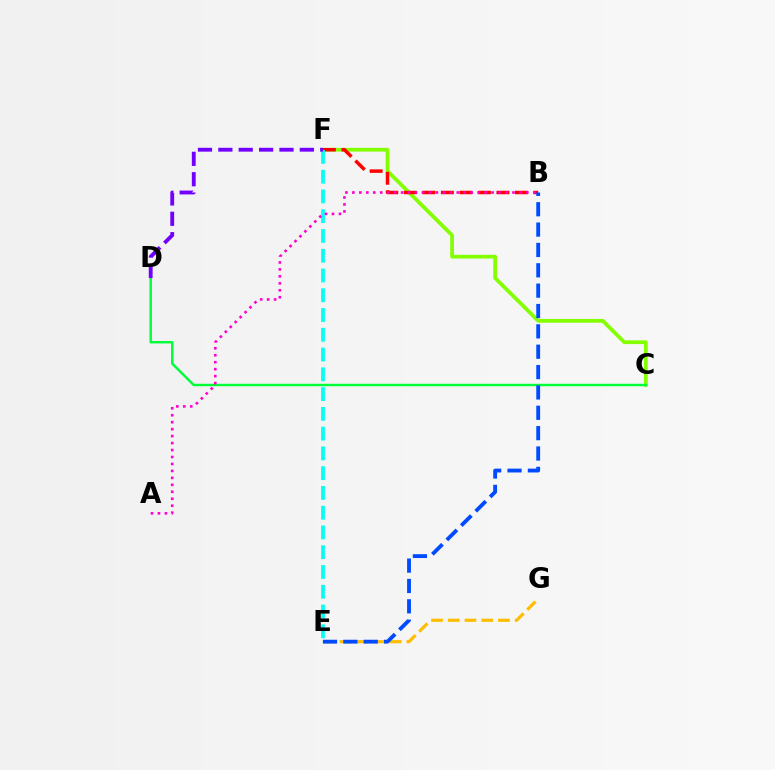{('C', 'F'): [{'color': '#84ff00', 'line_style': 'solid', 'thickness': 2.7}], ('C', 'D'): [{'color': '#00ff39', 'line_style': 'solid', 'thickness': 1.76}], ('B', 'F'): [{'color': '#ff0000', 'line_style': 'dashed', 'thickness': 2.52}], ('E', 'G'): [{'color': '#ffbd00', 'line_style': 'dashed', 'thickness': 2.27}], ('E', 'F'): [{'color': '#00fff6', 'line_style': 'dashed', 'thickness': 2.69}], ('D', 'F'): [{'color': '#7200ff', 'line_style': 'dashed', 'thickness': 2.77}], ('A', 'B'): [{'color': '#ff00cf', 'line_style': 'dotted', 'thickness': 1.89}], ('B', 'E'): [{'color': '#004bff', 'line_style': 'dashed', 'thickness': 2.77}]}